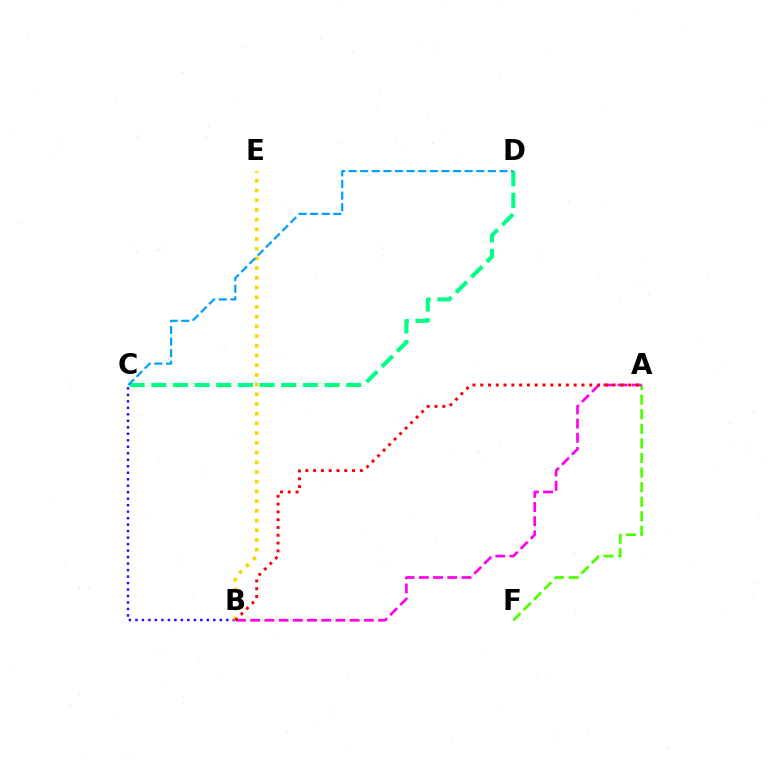{('A', 'F'): [{'color': '#4fff00', 'line_style': 'dashed', 'thickness': 1.98}], ('A', 'B'): [{'color': '#ff00ed', 'line_style': 'dashed', 'thickness': 1.93}, {'color': '#ff0000', 'line_style': 'dotted', 'thickness': 2.12}], ('C', 'D'): [{'color': '#00ff86', 'line_style': 'dashed', 'thickness': 2.94}, {'color': '#009eff', 'line_style': 'dashed', 'thickness': 1.58}], ('B', 'C'): [{'color': '#3700ff', 'line_style': 'dotted', 'thickness': 1.76}], ('B', 'E'): [{'color': '#ffd500', 'line_style': 'dotted', 'thickness': 2.64}]}